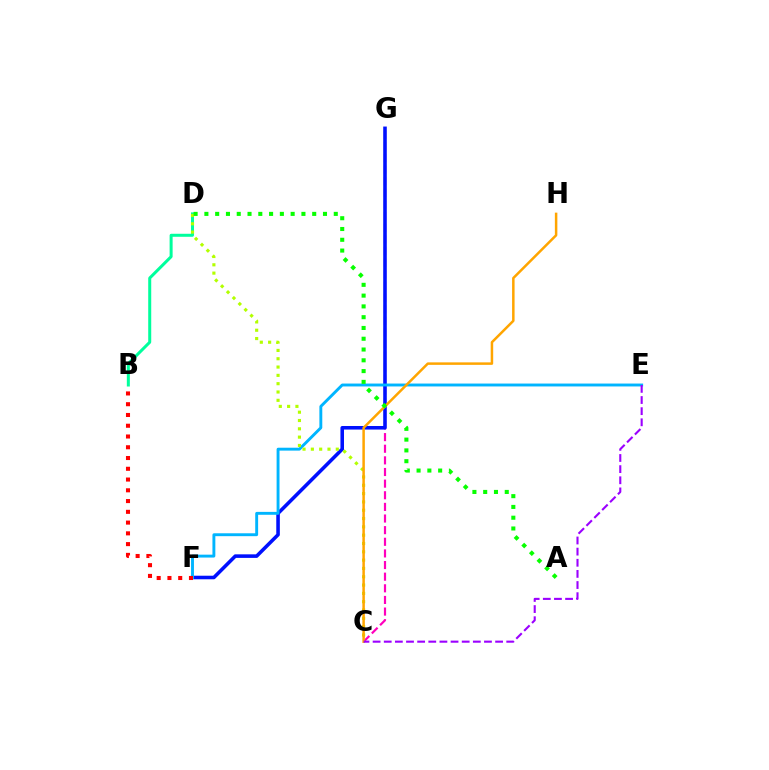{('C', 'G'): [{'color': '#ff00bd', 'line_style': 'dashed', 'thickness': 1.58}], ('F', 'G'): [{'color': '#0010ff', 'line_style': 'solid', 'thickness': 2.57}], ('E', 'F'): [{'color': '#00b5ff', 'line_style': 'solid', 'thickness': 2.09}], ('B', 'D'): [{'color': '#00ff9d', 'line_style': 'solid', 'thickness': 2.17}], ('C', 'D'): [{'color': '#b3ff00', 'line_style': 'dotted', 'thickness': 2.26}], ('C', 'H'): [{'color': '#ffa500', 'line_style': 'solid', 'thickness': 1.8}], ('B', 'F'): [{'color': '#ff0000', 'line_style': 'dotted', 'thickness': 2.92}], ('A', 'D'): [{'color': '#08ff00', 'line_style': 'dotted', 'thickness': 2.93}], ('C', 'E'): [{'color': '#9b00ff', 'line_style': 'dashed', 'thickness': 1.51}]}